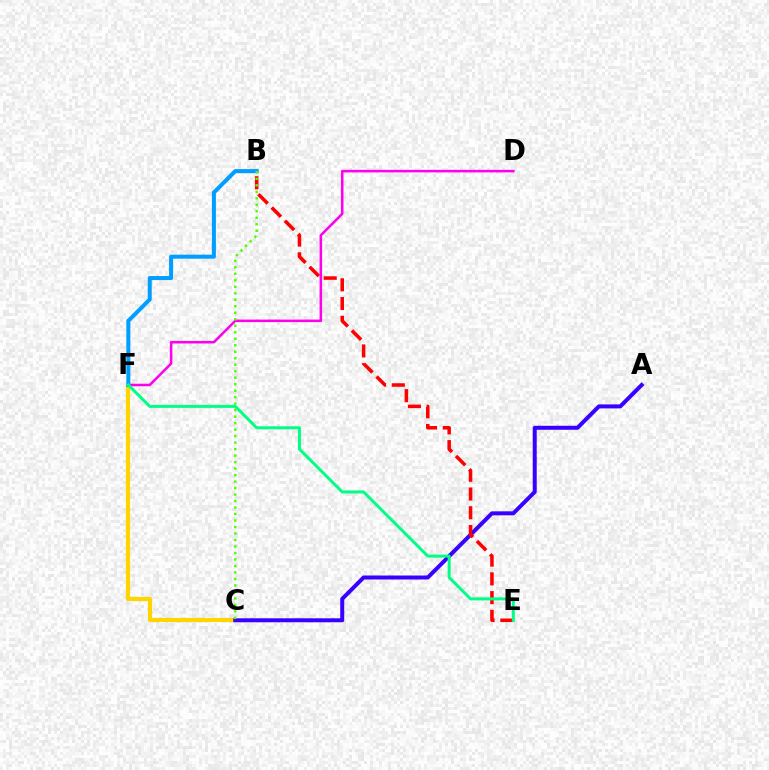{('C', 'F'): [{'color': '#ffd500', 'line_style': 'solid', 'thickness': 3.0}], ('A', 'C'): [{'color': '#3700ff', 'line_style': 'solid', 'thickness': 2.87}], ('B', 'E'): [{'color': '#ff0000', 'line_style': 'dashed', 'thickness': 2.55}], ('D', 'F'): [{'color': '#ff00ed', 'line_style': 'solid', 'thickness': 1.82}], ('B', 'F'): [{'color': '#009eff', 'line_style': 'solid', 'thickness': 2.89}], ('E', 'F'): [{'color': '#00ff86', 'line_style': 'solid', 'thickness': 2.16}], ('B', 'C'): [{'color': '#4fff00', 'line_style': 'dotted', 'thickness': 1.76}]}